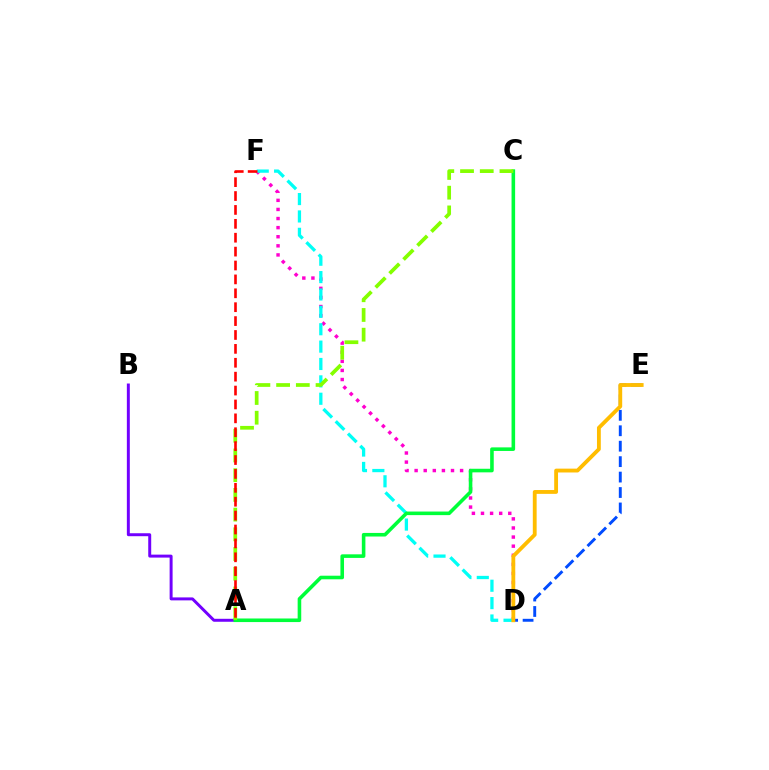{('A', 'B'): [{'color': '#7200ff', 'line_style': 'solid', 'thickness': 2.13}], ('D', 'E'): [{'color': '#004bff', 'line_style': 'dashed', 'thickness': 2.1}, {'color': '#ffbd00', 'line_style': 'solid', 'thickness': 2.76}], ('D', 'F'): [{'color': '#ff00cf', 'line_style': 'dotted', 'thickness': 2.47}, {'color': '#00fff6', 'line_style': 'dashed', 'thickness': 2.36}], ('A', 'C'): [{'color': '#00ff39', 'line_style': 'solid', 'thickness': 2.58}, {'color': '#84ff00', 'line_style': 'dashed', 'thickness': 2.68}], ('A', 'F'): [{'color': '#ff0000', 'line_style': 'dashed', 'thickness': 1.89}]}